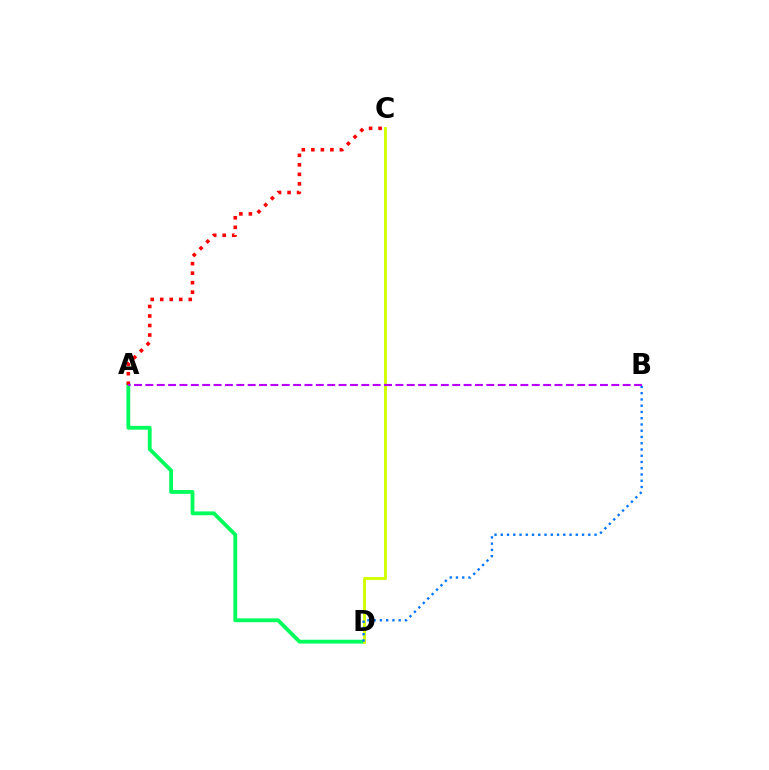{('A', 'D'): [{'color': '#00ff5c', 'line_style': 'solid', 'thickness': 2.76}], ('A', 'C'): [{'color': '#ff0000', 'line_style': 'dotted', 'thickness': 2.58}], ('C', 'D'): [{'color': '#d1ff00', 'line_style': 'solid', 'thickness': 2.08}], ('B', 'D'): [{'color': '#0074ff', 'line_style': 'dotted', 'thickness': 1.7}], ('A', 'B'): [{'color': '#b900ff', 'line_style': 'dashed', 'thickness': 1.54}]}